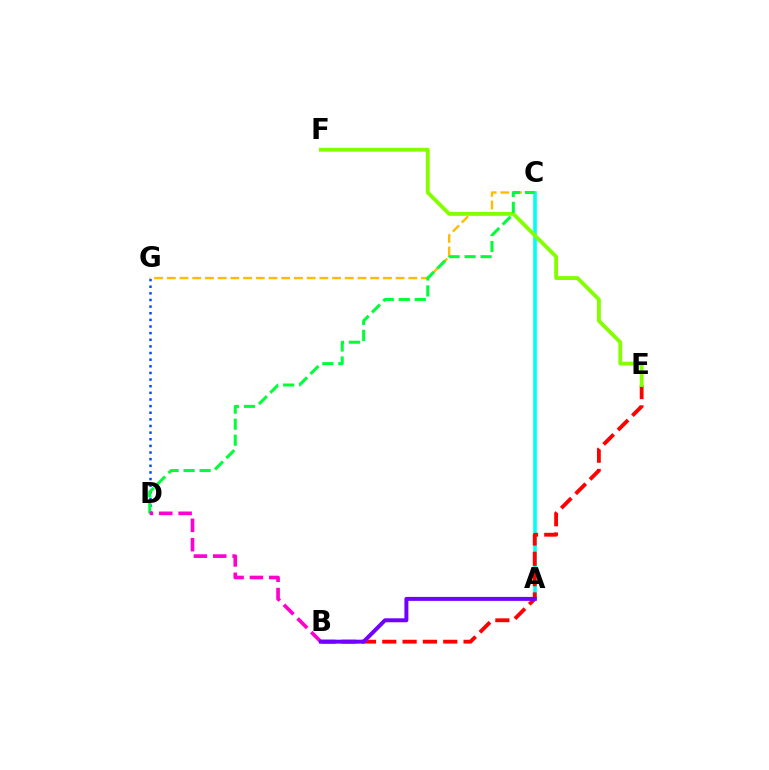{('A', 'C'): [{'color': '#00fff6', 'line_style': 'solid', 'thickness': 2.62}], ('D', 'G'): [{'color': '#004bff', 'line_style': 'dotted', 'thickness': 1.8}], ('C', 'G'): [{'color': '#ffbd00', 'line_style': 'dashed', 'thickness': 1.73}], ('B', 'E'): [{'color': '#ff0000', 'line_style': 'dashed', 'thickness': 2.76}], ('E', 'F'): [{'color': '#84ff00', 'line_style': 'solid', 'thickness': 2.77}], ('C', 'D'): [{'color': '#00ff39', 'line_style': 'dashed', 'thickness': 2.17}], ('B', 'D'): [{'color': '#ff00cf', 'line_style': 'dashed', 'thickness': 2.63}], ('A', 'B'): [{'color': '#7200ff', 'line_style': 'solid', 'thickness': 2.85}]}